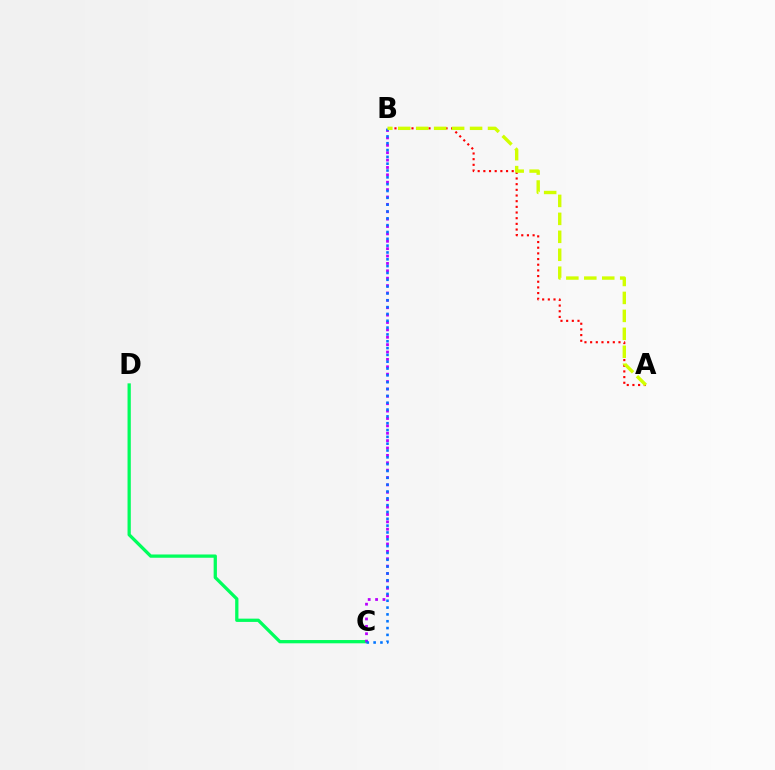{('C', 'D'): [{'color': '#00ff5c', 'line_style': 'solid', 'thickness': 2.36}], ('A', 'B'): [{'color': '#ff0000', 'line_style': 'dotted', 'thickness': 1.54}, {'color': '#d1ff00', 'line_style': 'dashed', 'thickness': 2.44}], ('B', 'C'): [{'color': '#b900ff', 'line_style': 'dotted', 'thickness': 2.01}, {'color': '#0074ff', 'line_style': 'dotted', 'thickness': 1.86}]}